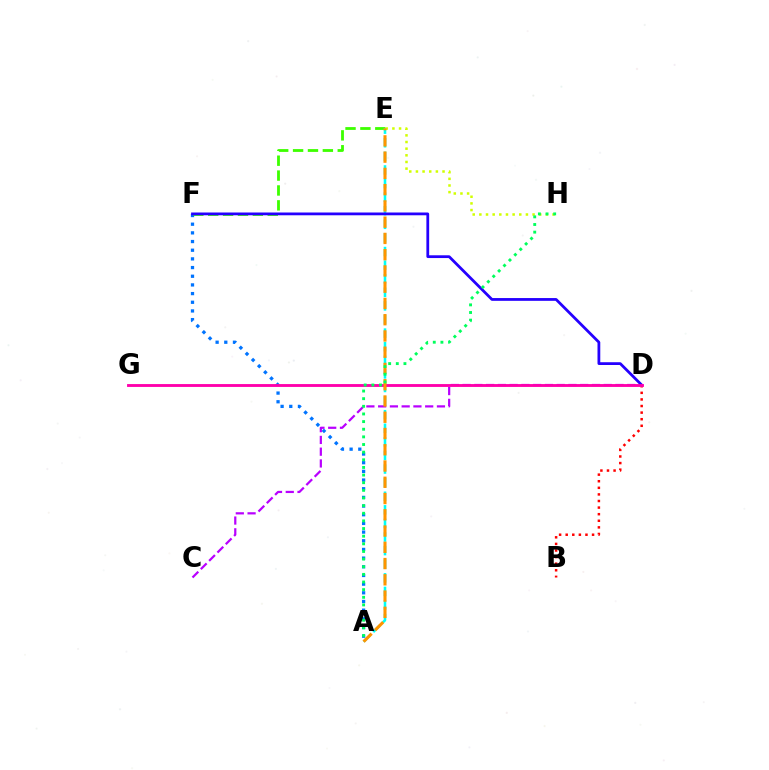{('A', 'F'): [{'color': '#0074ff', 'line_style': 'dotted', 'thickness': 2.36}], ('E', 'F'): [{'color': '#3dff00', 'line_style': 'dashed', 'thickness': 2.02}], ('B', 'D'): [{'color': '#ff0000', 'line_style': 'dotted', 'thickness': 1.79}], ('C', 'D'): [{'color': '#b900ff', 'line_style': 'dashed', 'thickness': 1.6}], ('A', 'E'): [{'color': '#00fff6', 'line_style': 'dashed', 'thickness': 1.85}, {'color': '#ff9400', 'line_style': 'dashed', 'thickness': 2.21}], ('E', 'H'): [{'color': '#d1ff00', 'line_style': 'dotted', 'thickness': 1.81}], ('D', 'F'): [{'color': '#2500ff', 'line_style': 'solid', 'thickness': 2.0}], ('D', 'G'): [{'color': '#ff00ac', 'line_style': 'solid', 'thickness': 2.06}], ('A', 'H'): [{'color': '#00ff5c', 'line_style': 'dotted', 'thickness': 2.08}]}